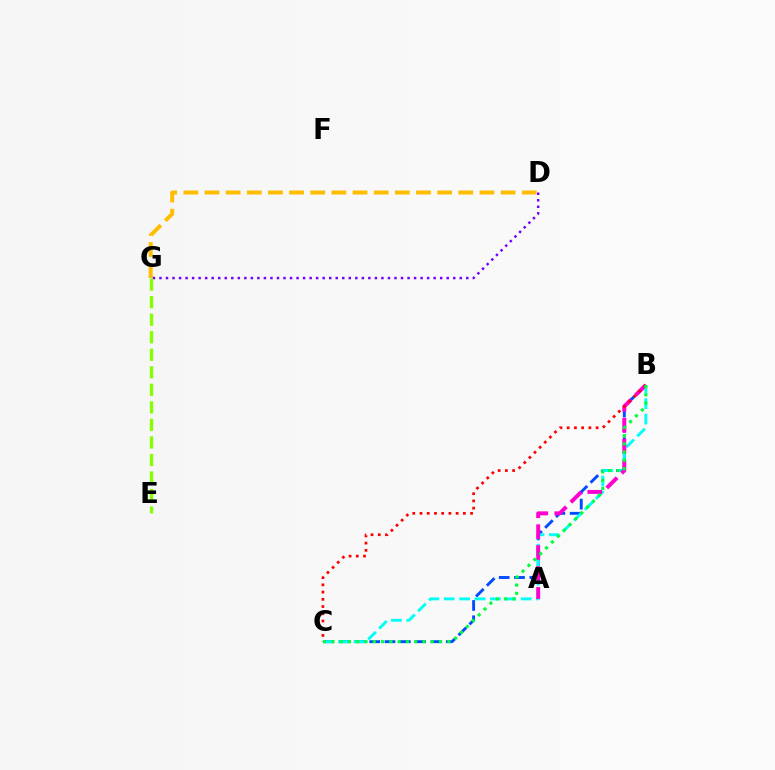{('D', 'G'): [{'color': '#ffbd00', 'line_style': 'dashed', 'thickness': 2.87}, {'color': '#7200ff', 'line_style': 'dotted', 'thickness': 1.77}], ('B', 'C'): [{'color': '#004bff', 'line_style': 'dashed', 'thickness': 2.08}, {'color': '#00fff6', 'line_style': 'dashed', 'thickness': 2.09}, {'color': '#ff0000', 'line_style': 'dotted', 'thickness': 1.96}, {'color': '#00ff39', 'line_style': 'dotted', 'thickness': 2.25}], ('E', 'G'): [{'color': '#84ff00', 'line_style': 'dashed', 'thickness': 2.38}], ('A', 'B'): [{'color': '#ff00cf', 'line_style': 'dashed', 'thickness': 2.84}]}